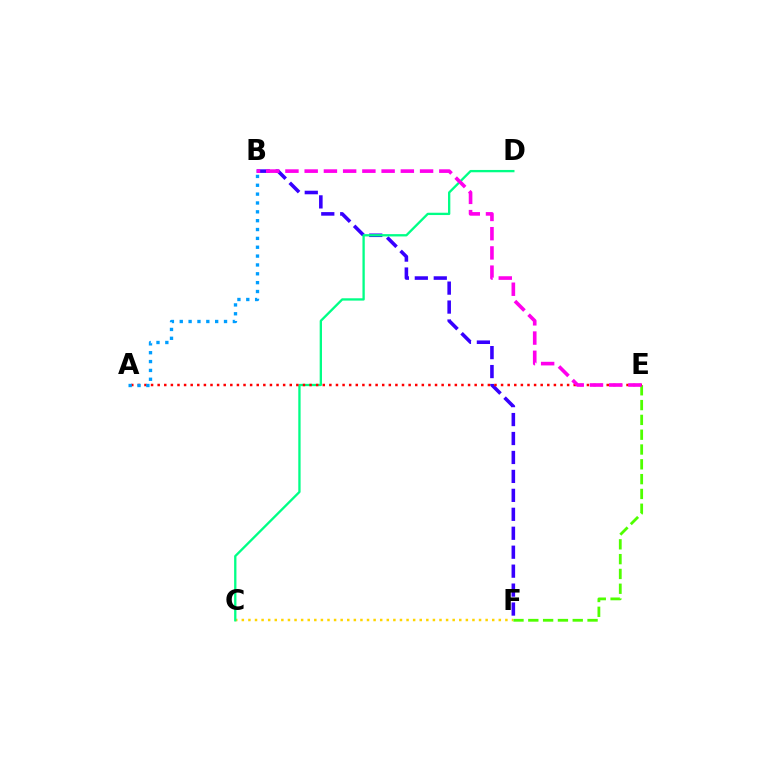{('E', 'F'): [{'color': '#4fff00', 'line_style': 'dashed', 'thickness': 2.01}], ('B', 'F'): [{'color': '#3700ff', 'line_style': 'dashed', 'thickness': 2.57}], ('C', 'F'): [{'color': '#ffd500', 'line_style': 'dotted', 'thickness': 1.79}], ('C', 'D'): [{'color': '#00ff86', 'line_style': 'solid', 'thickness': 1.67}], ('A', 'E'): [{'color': '#ff0000', 'line_style': 'dotted', 'thickness': 1.79}], ('B', 'E'): [{'color': '#ff00ed', 'line_style': 'dashed', 'thickness': 2.61}], ('A', 'B'): [{'color': '#009eff', 'line_style': 'dotted', 'thickness': 2.41}]}